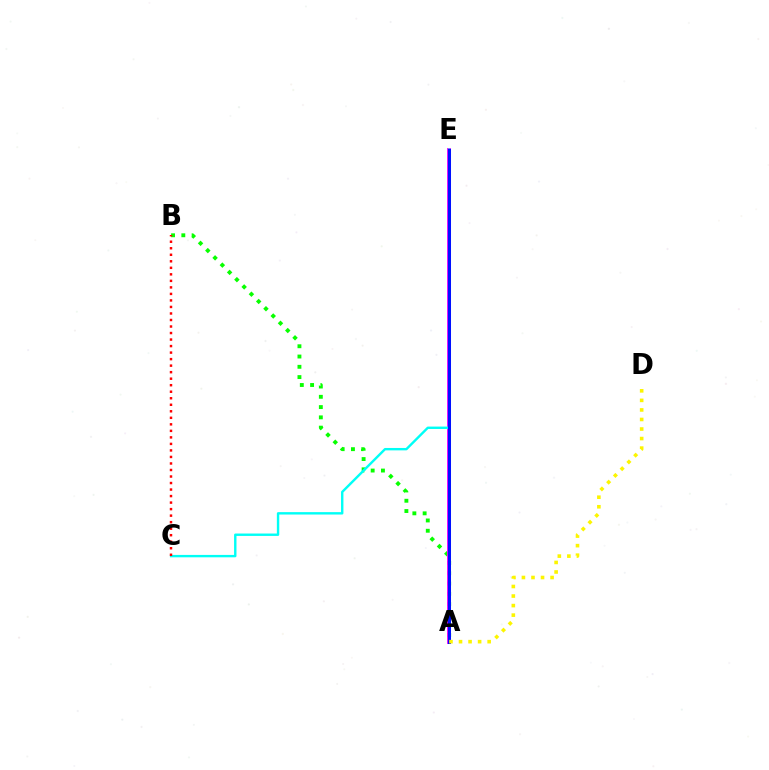{('A', 'B'): [{'color': '#08ff00', 'line_style': 'dotted', 'thickness': 2.79}], ('A', 'E'): [{'color': '#ee00ff', 'line_style': 'solid', 'thickness': 2.79}, {'color': '#0010ff', 'line_style': 'solid', 'thickness': 2.17}], ('C', 'E'): [{'color': '#00fff6', 'line_style': 'solid', 'thickness': 1.73}], ('A', 'D'): [{'color': '#fcf500', 'line_style': 'dotted', 'thickness': 2.59}], ('B', 'C'): [{'color': '#ff0000', 'line_style': 'dotted', 'thickness': 1.77}]}